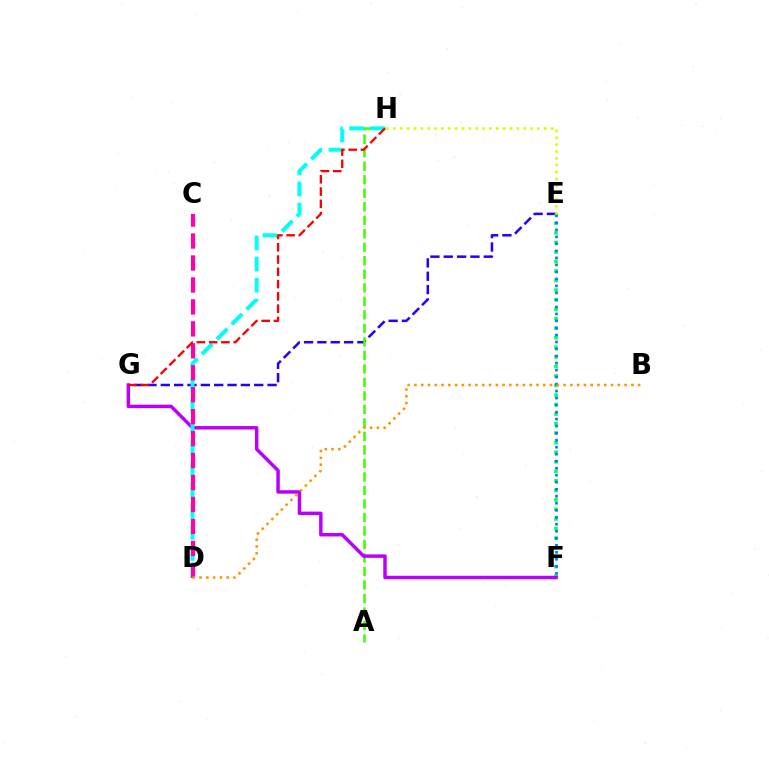{('E', 'G'): [{'color': '#2500ff', 'line_style': 'dashed', 'thickness': 1.81}], ('E', 'F'): [{'color': '#00ff5c', 'line_style': 'dotted', 'thickness': 2.59}, {'color': '#0074ff', 'line_style': 'dotted', 'thickness': 1.9}], ('A', 'H'): [{'color': '#3dff00', 'line_style': 'dashed', 'thickness': 1.84}], ('E', 'H'): [{'color': '#d1ff00', 'line_style': 'dotted', 'thickness': 1.86}], ('F', 'G'): [{'color': '#b900ff', 'line_style': 'solid', 'thickness': 2.49}], ('D', 'H'): [{'color': '#00fff6', 'line_style': 'dashed', 'thickness': 2.86}], ('C', 'D'): [{'color': '#ff00ac', 'line_style': 'dashed', 'thickness': 2.98}], ('G', 'H'): [{'color': '#ff0000', 'line_style': 'dashed', 'thickness': 1.67}], ('B', 'D'): [{'color': '#ff9400', 'line_style': 'dotted', 'thickness': 1.84}]}